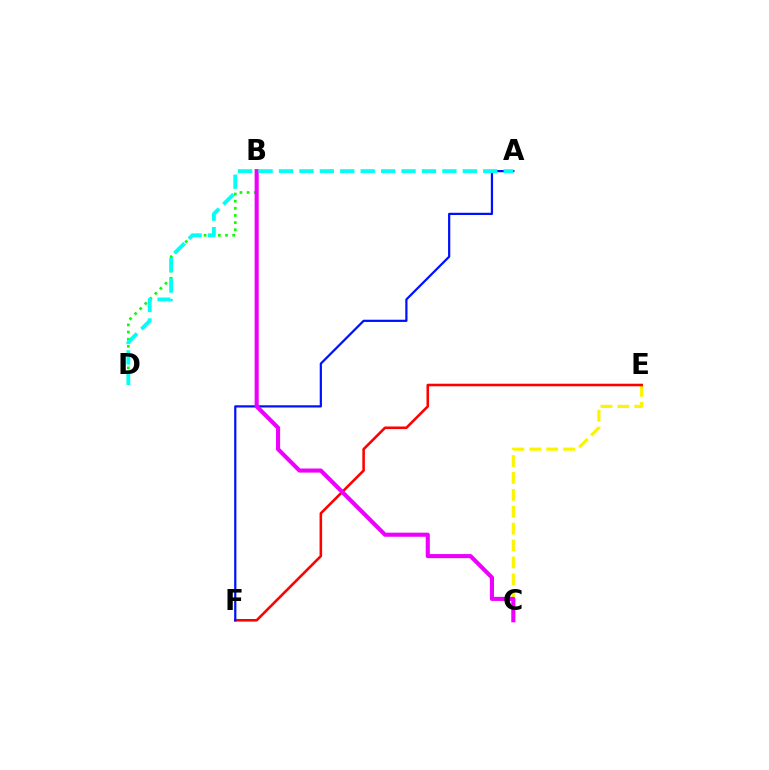{('C', 'E'): [{'color': '#fcf500', 'line_style': 'dashed', 'thickness': 2.3}], ('B', 'D'): [{'color': '#08ff00', 'line_style': 'dotted', 'thickness': 1.94}], ('E', 'F'): [{'color': '#ff0000', 'line_style': 'solid', 'thickness': 1.85}], ('A', 'F'): [{'color': '#0010ff', 'line_style': 'solid', 'thickness': 1.6}], ('B', 'C'): [{'color': '#ee00ff', 'line_style': 'solid', 'thickness': 2.95}], ('A', 'D'): [{'color': '#00fff6', 'line_style': 'dashed', 'thickness': 2.77}]}